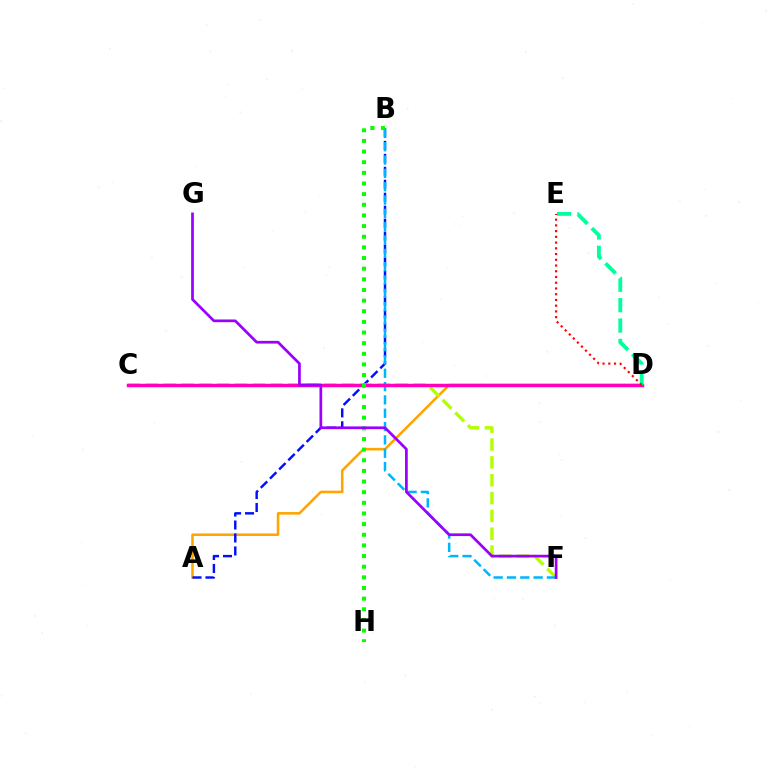{('A', 'D'): [{'color': '#ffa500', 'line_style': 'solid', 'thickness': 1.86}], ('A', 'B'): [{'color': '#0010ff', 'line_style': 'dashed', 'thickness': 1.76}], ('C', 'F'): [{'color': '#b3ff00', 'line_style': 'dashed', 'thickness': 2.42}], ('B', 'F'): [{'color': '#00b5ff', 'line_style': 'dashed', 'thickness': 1.81}], ('C', 'D'): [{'color': '#ff00bd', 'line_style': 'solid', 'thickness': 2.5}], ('D', 'E'): [{'color': '#00ff9d', 'line_style': 'dashed', 'thickness': 2.77}, {'color': '#ff0000', 'line_style': 'dotted', 'thickness': 1.56}], ('B', 'H'): [{'color': '#08ff00', 'line_style': 'dotted', 'thickness': 2.89}], ('F', 'G'): [{'color': '#9b00ff', 'line_style': 'solid', 'thickness': 1.96}]}